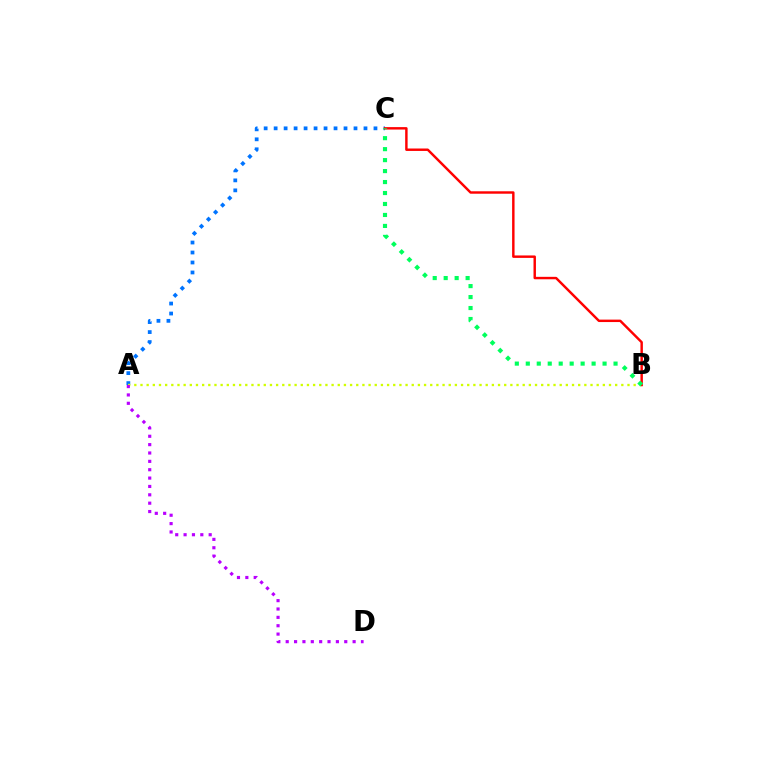{('A', 'C'): [{'color': '#0074ff', 'line_style': 'dotted', 'thickness': 2.71}], ('A', 'B'): [{'color': '#d1ff00', 'line_style': 'dotted', 'thickness': 1.67}], ('B', 'C'): [{'color': '#ff0000', 'line_style': 'solid', 'thickness': 1.76}, {'color': '#00ff5c', 'line_style': 'dotted', 'thickness': 2.98}], ('A', 'D'): [{'color': '#b900ff', 'line_style': 'dotted', 'thickness': 2.27}]}